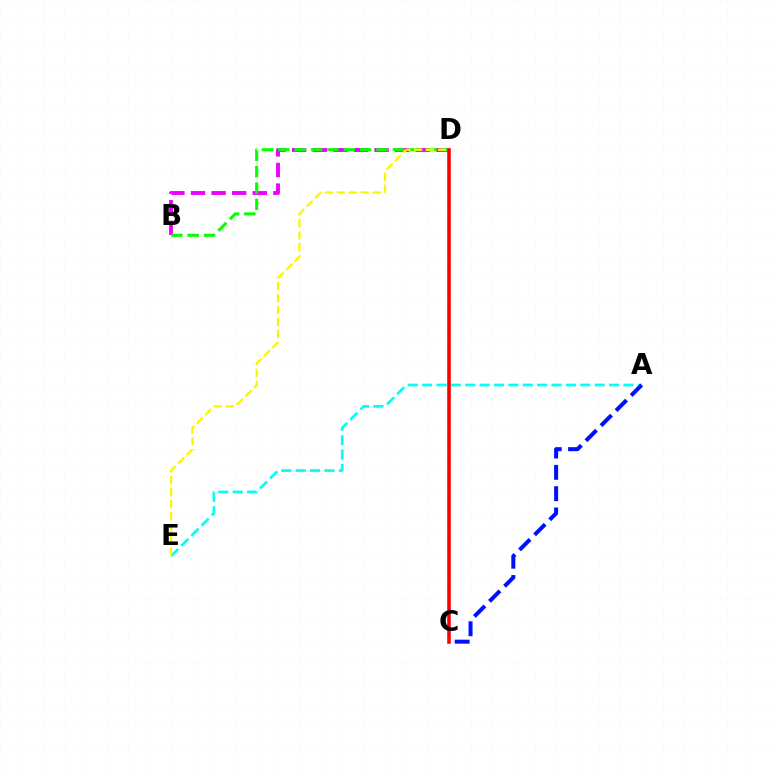{('A', 'E'): [{'color': '#00fff6', 'line_style': 'dashed', 'thickness': 1.95}], ('A', 'C'): [{'color': '#0010ff', 'line_style': 'dashed', 'thickness': 2.9}], ('B', 'D'): [{'color': '#ee00ff', 'line_style': 'dashed', 'thickness': 2.8}, {'color': '#08ff00', 'line_style': 'dashed', 'thickness': 2.22}], ('D', 'E'): [{'color': '#fcf500', 'line_style': 'dashed', 'thickness': 1.62}], ('C', 'D'): [{'color': '#ff0000', 'line_style': 'solid', 'thickness': 2.56}]}